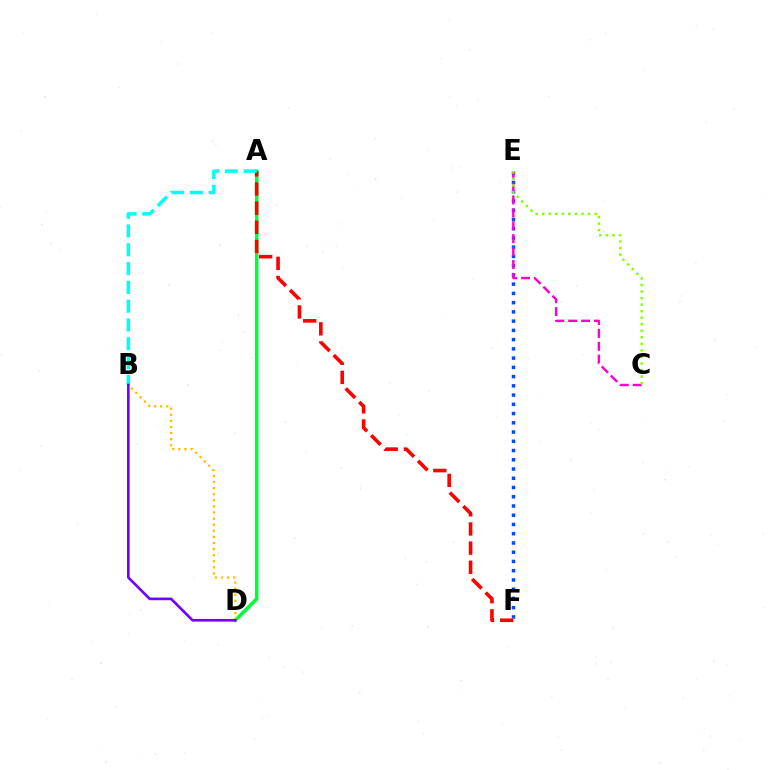{('E', 'F'): [{'color': '#004bff', 'line_style': 'dotted', 'thickness': 2.51}], ('A', 'D'): [{'color': '#00ff39', 'line_style': 'solid', 'thickness': 2.57}], ('B', 'D'): [{'color': '#ffbd00', 'line_style': 'dotted', 'thickness': 1.66}, {'color': '#7200ff', 'line_style': 'solid', 'thickness': 1.9}], ('A', 'F'): [{'color': '#ff0000', 'line_style': 'dashed', 'thickness': 2.6}], ('C', 'E'): [{'color': '#ff00cf', 'line_style': 'dashed', 'thickness': 1.75}, {'color': '#84ff00', 'line_style': 'dotted', 'thickness': 1.78}], ('A', 'B'): [{'color': '#00fff6', 'line_style': 'dashed', 'thickness': 2.55}]}